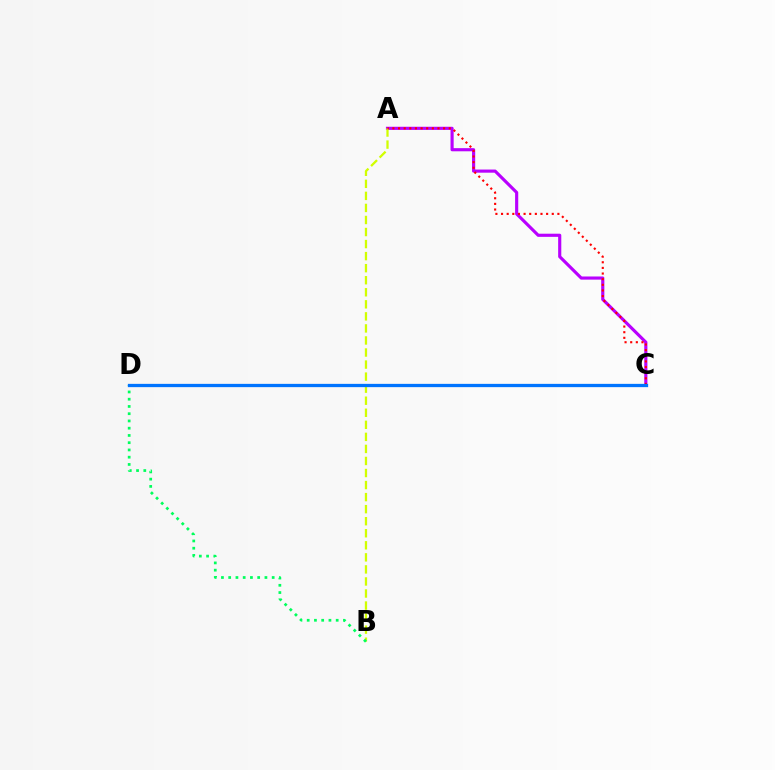{('A', 'C'): [{'color': '#b900ff', 'line_style': 'solid', 'thickness': 2.26}, {'color': '#ff0000', 'line_style': 'dotted', 'thickness': 1.53}], ('A', 'B'): [{'color': '#d1ff00', 'line_style': 'dashed', 'thickness': 1.64}], ('B', 'D'): [{'color': '#00ff5c', 'line_style': 'dotted', 'thickness': 1.97}], ('C', 'D'): [{'color': '#0074ff', 'line_style': 'solid', 'thickness': 2.36}]}